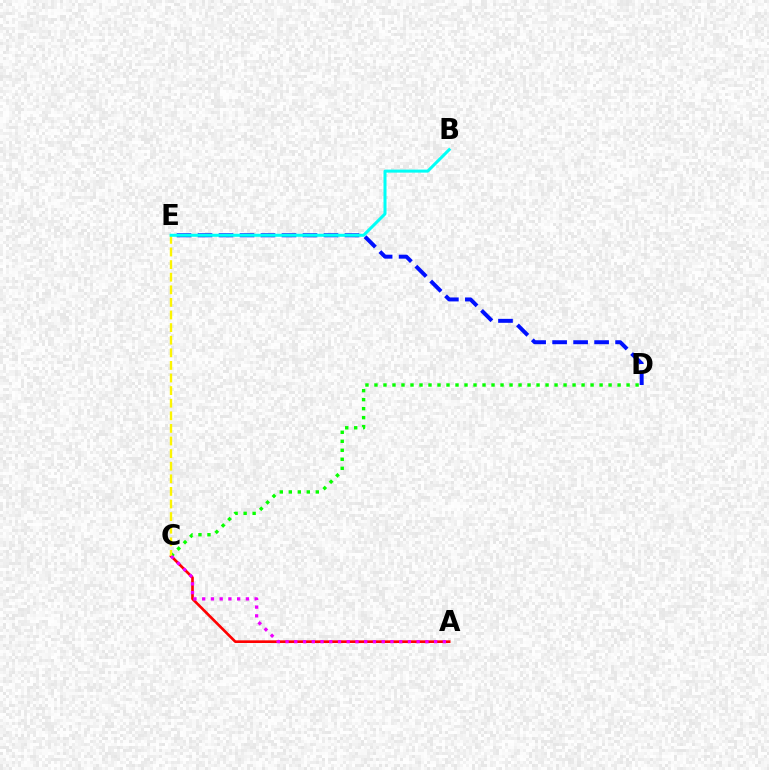{('A', 'C'): [{'color': '#ff0000', 'line_style': 'solid', 'thickness': 1.91}, {'color': '#ee00ff', 'line_style': 'dotted', 'thickness': 2.37}], ('C', 'D'): [{'color': '#08ff00', 'line_style': 'dotted', 'thickness': 2.45}], ('C', 'E'): [{'color': '#fcf500', 'line_style': 'dashed', 'thickness': 1.71}], ('D', 'E'): [{'color': '#0010ff', 'line_style': 'dashed', 'thickness': 2.85}], ('B', 'E'): [{'color': '#00fff6', 'line_style': 'solid', 'thickness': 2.17}]}